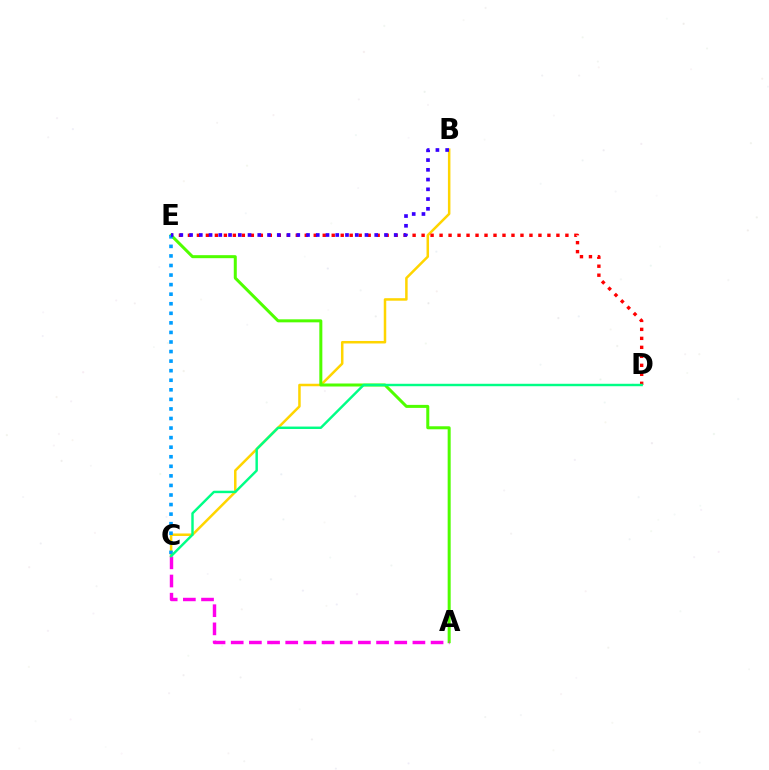{('B', 'C'): [{'color': '#ffd500', 'line_style': 'solid', 'thickness': 1.8}], ('D', 'E'): [{'color': '#ff0000', 'line_style': 'dotted', 'thickness': 2.44}], ('A', 'E'): [{'color': '#4fff00', 'line_style': 'solid', 'thickness': 2.17}], ('C', 'E'): [{'color': '#009eff', 'line_style': 'dotted', 'thickness': 2.6}], ('A', 'C'): [{'color': '#ff00ed', 'line_style': 'dashed', 'thickness': 2.47}], ('C', 'D'): [{'color': '#00ff86', 'line_style': 'solid', 'thickness': 1.75}], ('B', 'E'): [{'color': '#3700ff', 'line_style': 'dotted', 'thickness': 2.65}]}